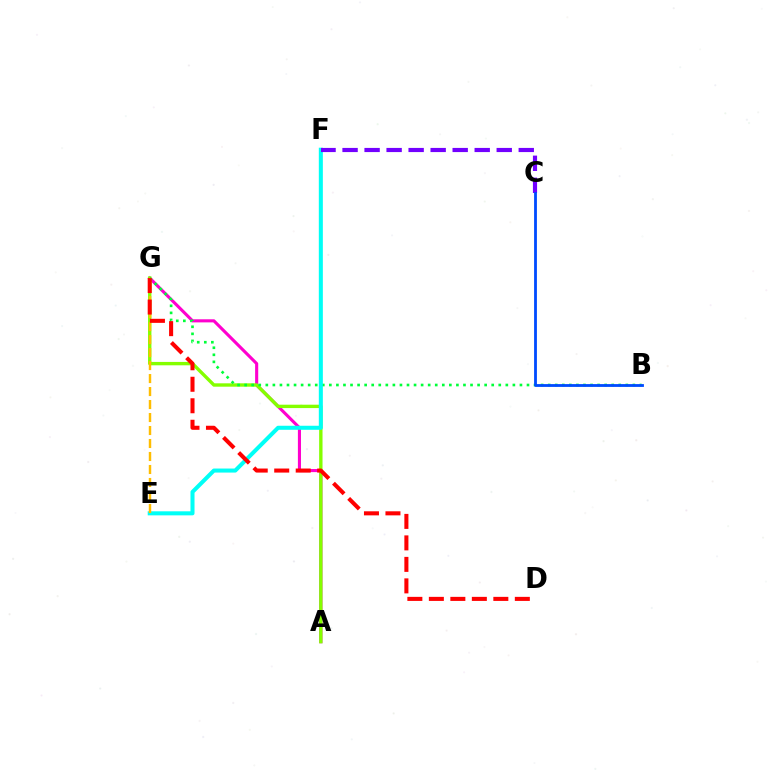{('A', 'G'): [{'color': '#ff00cf', 'line_style': 'solid', 'thickness': 2.23}, {'color': '#84ff00', 'line_style': 'solid', 'thickness': 2.43}], ('B', 'G'): [{'color': '#00ff39', 'line_style': 'dotted', 'thickness': 1.92}], ('E', 'F'): [{'color': '#00fff6', 'line_style': 'solid', 'thickness': 2.91}], ('E', 'G'): [{'color': '#ffbd00', 'line_style': 'dashed', 'thickness': 1.76}], ('C', 'F'): [{'color': '#7200ff', 'line_style': 'dashed', 'thickness': 2.99}], ('D', 'G'): [{'color': '#ff0000', 'line_style': 'dashed', 'thickness': 2.92}], ('B', 'C'): [{'color': '#004bff', 'line_style': 'solid', 'thickness': 2.03}]}